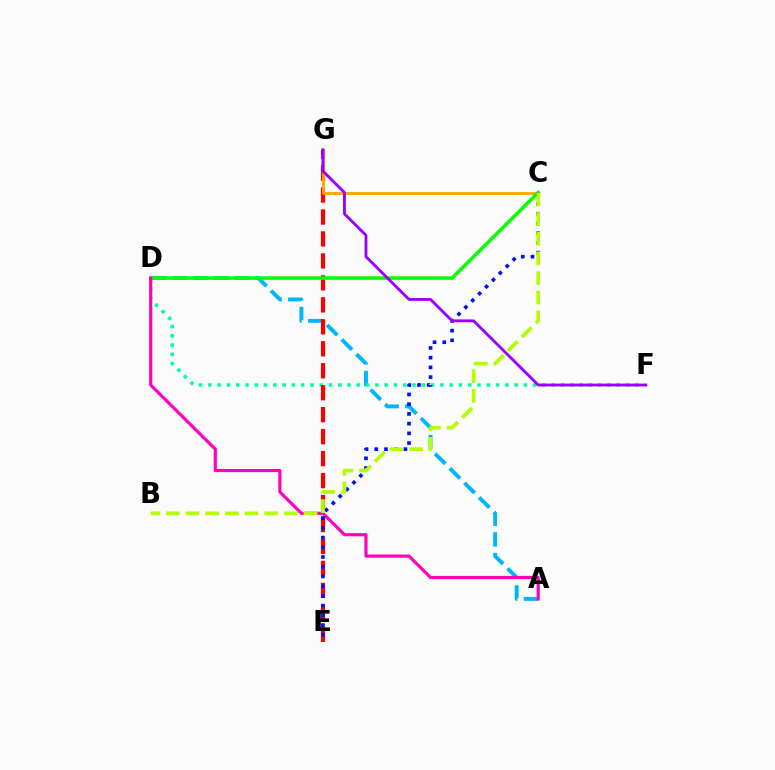{('A', 'D'): [{'color': '#00b5ff', 'line_style': 'dashed', 'thickness': 2.81}, {'color': '#ff00bd', 'line_style': 'solid', 'thickness': 2.28}], ('D', 'F'): [{'color': '#00ff9d', 'line_style': 'dotted', 'thickness': 2.52}], ('E', 'G'): [{'color': '#ff0000', 'line_style': 'dashed', 'thickness': 2.98}], ('C', 'G'): [{'color': '#ffa500', 'line_style': 'solid', 'thickness': 2.03}], ('C', 'D'): [{'color': '#08ff00', 'line_style': 'solid', 'thickness': 2.54}], ('C', 'E'): [{'color': '#0010ff', 'line_style': 'dotted', 'thickness': 2.64}], ('F', 'G'): [{'color': '#9b00ff', 'line_style': 'solid', 'thickness': 2.05}], ('B', 'C'): [{'color': '#b3ff00', 'line_style': 'dashed', 'thickness': 2.67}]}